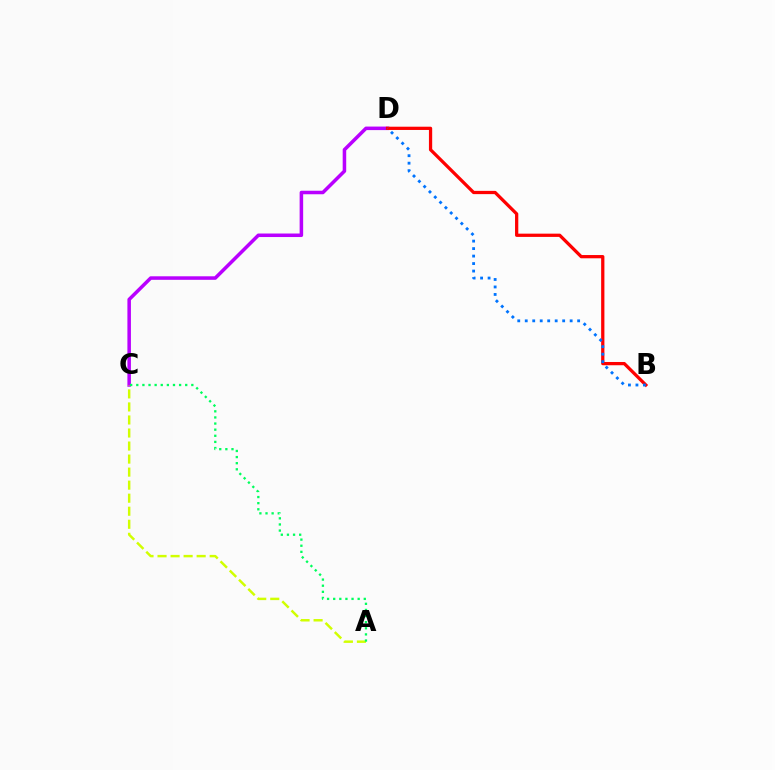{('C', 'D'): [{'color': '#b900ff', 'line_style': 'solid', 'thickness': 2.54}], ('B', 'D'): [{'color': '#ff0000', 'line_style': 'solid', 'thickness': 2.34}, {'color': '#0074ff', 'line_style': 'dotted', 'thickness': 2.03}], ('A', 'C'): [{'color': '#d1ff00', 'line_style': 'dashed', 'thickness': 1.77}, {'color': '#00ff5c', 'line_style': 'dotted', 'thickness': 1.66}]}